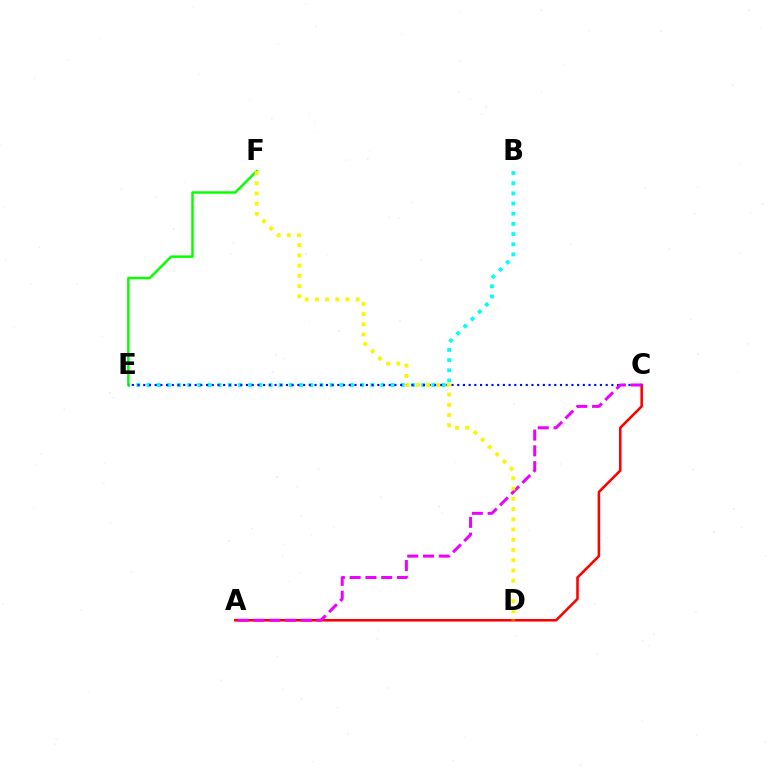{('A', 'C'): [{'color': '#ff0000', 'line_style': 'solid', 'thickness': 1.84}, {'color': '#ee00ff', 'line_style': 'dashed', 'thickness': 2.15}], ('B', 'E'): [{'color': '#00fff6', 'line_style': 'dotted', 'thickness': 2.76}], ('E', 'F'): [{'color': '#08ff00', 'line_style': 'solid', 'thickness': 1.79}], ('C', 'E'): [{'color': '#0010ff', 'line_style': 'dotted', 'thickness': 1.55}], ('D', 'F'): [{'color': '#fcf500', 'line_style': 'dotted', 'thickness': 2.78}]}